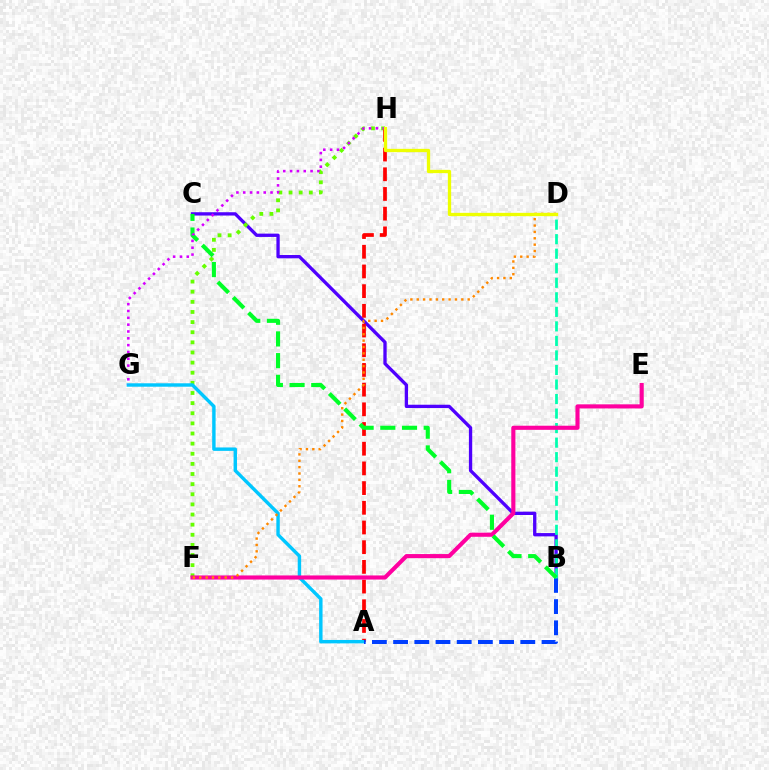{('B', 'C'): [{'color': '#4f00ff', 'line_style': 'solid', 'thickness': 2.39}, {'color': '#00ff27', 'line_style': 'dashed', 'thickness': 2.95}], ('F', 'H'): [{'color': '#66ff00', 'line_style': 'dotted', 'thickness': 2.75}], ('A', 'H'): [{'color': '#ff0000', 'line_style': 'dashed', 'thickness': 2.68}], ('A', 'G'): [{'color': '#00c7ff', 'line_style': 'solid', 'thickness': 2.46}], ('A', 'B'): [{'color': '#003fff', 'line_style': 'dashed', 'thickness': 2.88}], ('B', 'D'): [{'color': '#00ffaf', 'line_style': 'dashed', 'thickness': 1.97}], ('E', 'F'): [{'color': '#ff00a0', 'line_style': 'solid', 'thickness': 2.96}], ('G', 'H'): [{'color': '#d600ff', 'line_style': 'dotted', 'thickness': 1.85}], ('D', 'F'): [{'color': '#ff8800', 'line_style': 'dotted', 'thickness': 1.73}], ('D', 'H'): [{'color': '#eeff00', 'line_style': 'solid', 'thickness': 2.38}]}